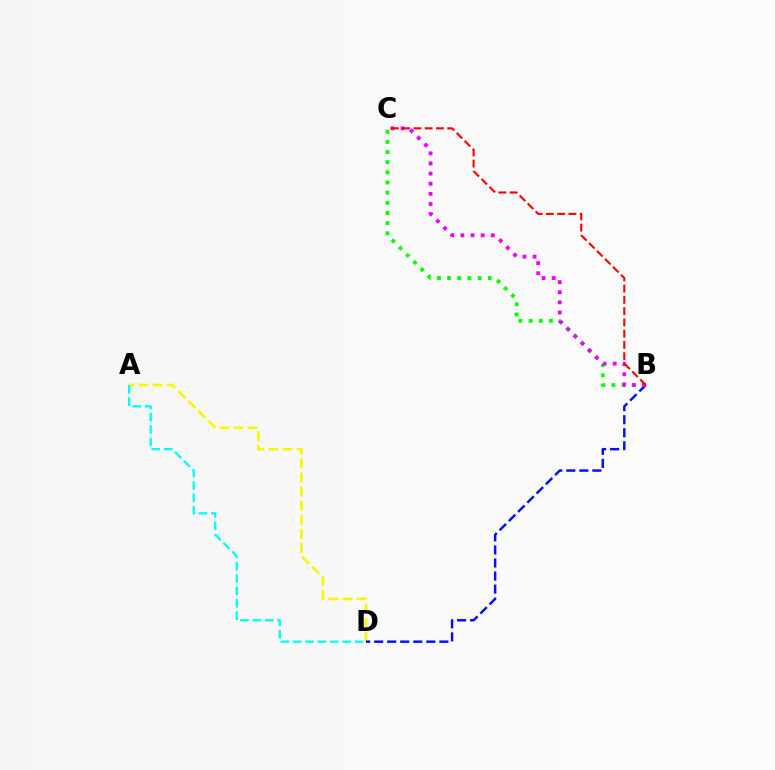{('A', 'D'): [{'color': '#fcf500', 'line_style': 'dashed', 'thickness': 1.91}, {'color': '#00fff6', 'line_style': 'dashed', 'thickness': 1.68}], ('B', 'C'): [{'color': '#08ff00', 'line_style': 'dotted', 'thickness': 2.76}, {'color': '#ee00ff', 'line_style': 'dotted', 'thickness': 2.75}, {'color': '#ff0000', 'line_style': 'dashed', 'thickness': 1.53}], ('B', 'D'): [{'color': '#0010ff', 'line_style': 'dashed', 'thickness': 1.77}]}